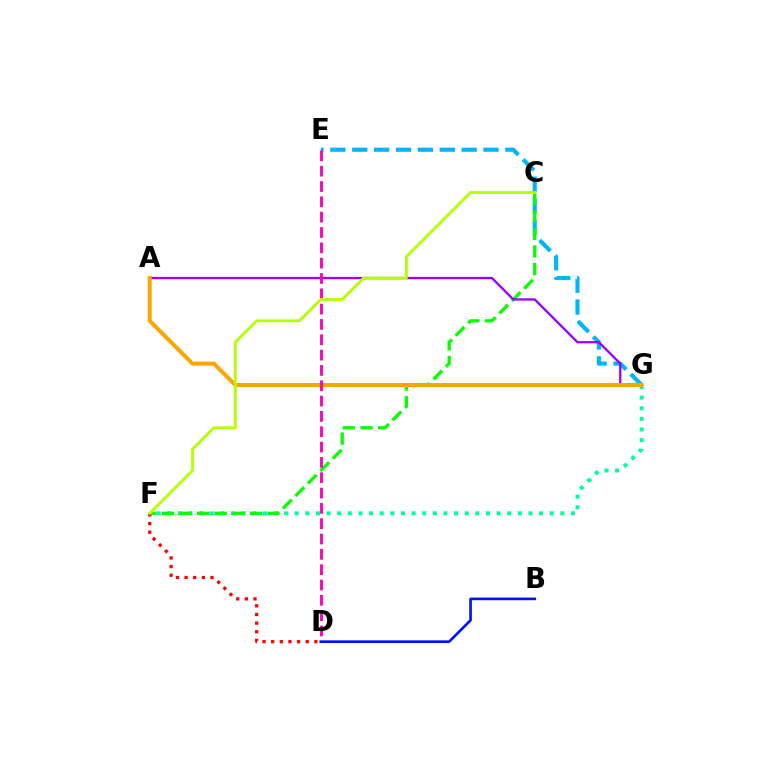{('F', 'G'): [{'color': '#00ff9d', 'line_style': 'dotted', 'thickness': 2.89}], ('E', 'G'): [{'color': '#00b5ff', 'line_style': 'dashed', 'thickness': 2.97}], ('C', 'F'): [{'color': '#08ff00', 'line_style': 'dashed', 'thickness': 2.39}, {'color': '#b3ff00', 'line_style': 'solid', 'thickness': 2.02}], ('A', 'G'): [{'color': '#9b00ff', 'line_style': 'solid', 'thickness': 1.68}, {'color': '#ffa500', 'line_style': 'solid', 'thickness': 2.89}], ('D', 'F'): [{'color': '#ff0000', 'line_style': 'dotted', 'thickness': 2.35}], ('D', 'E'): [{'color': '#ff00bd', 'line_style': 'dashed', 'thickness': 2.08}], ('B', 'D'): [{'color': '#0010ff', 'line_style': 'solid', 'thickness': 1.9}]}